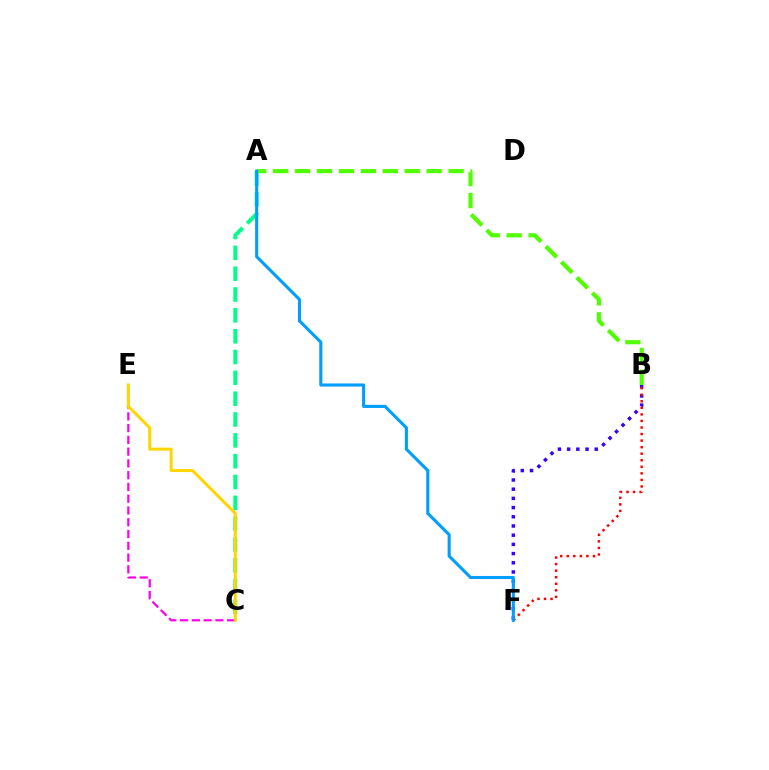{('B', 'F'): [{'color': '#3700ff', 'line_style': 'dotted', 'thickness': 2.5}, {'color': '#ff0000', 'line_style': 'dotted', 'thickness': 1.78}], ('A', 'C'): [{'color': '#00ff86', 'line_style': 'dashed', 'thickness': 2.83}], ('C', 'E'): [{'color': '#ff00ed', 'line_style': 'dashed', 'thickness': 1.6}, {'color': '#ffd500', 'line_style': 'solid', 'thickness': 2.17}], ('A', 'B'): [{'color': '#4fff00', 'line_style': 'dashed', 'thickness': 2.98}], ('A', 'F'): [{'color': '#009eff', 'line_style': 'solid', 'thickness': 2.22}]}